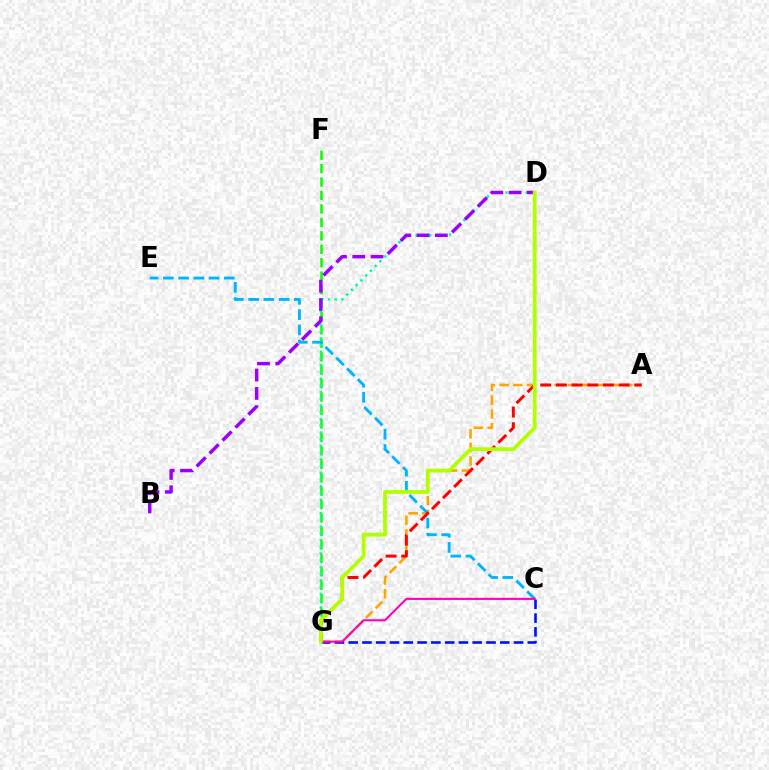{('F', 'G'): [{'color': '#08ff00', 'line_style': 'dashed', 'thickness': 1.83}], ('A', 'G'): [{'color': '#ffa500', 'line_style': 'dashed', 'thickness': 1.86}, {'color': '#ff0000', 'line_style': 'dashed', 'thickness': 2.13}], ('C', 'E'): [{'color': '#00b5ff', 'line_style': 'dashed', 'thickness': 2.07}], ('C', 'G'): [{'color': '#0010ff', 'line_style': 'dashed', 'thickness': 1.87}, {'color': '#ff00bd', 'line_style': 'solid', 'thickness': 1.5}], ('D', 'G'): [{'color': '#00ff9d', 'line_style': 'dotted', 'thickness': 1.83}, {'color': '#b3ff00', 'line_style': 'solid', 'thickness': 2.72}], ('B', 'D'): [{'color': '#9b00ff', 'line_style': 'dashed', 'thickness': 2.48}]}